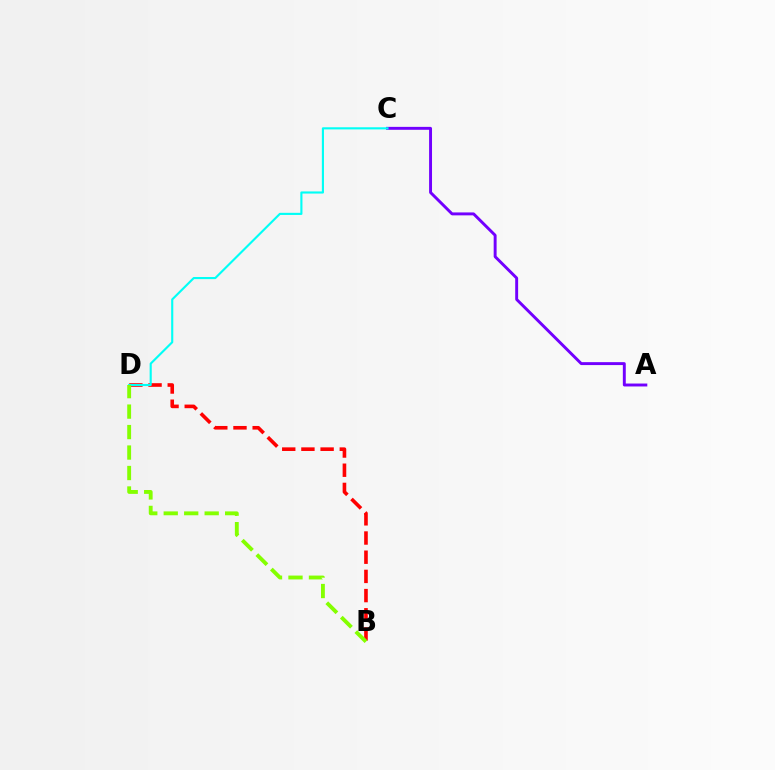{('B', 'D'): [{'color': '#ff0000', 'line_style': 'dashed', 'thickness': 2.61}, {'color': '#84ff00', 'line_style': 'dashed', 'thickness': 2.78}], ('A', 'C'): [{'color': '#7200ff', 'line_style': 'solid', 'thickness': 2.11}], ('C', 'D'): [{'color': '#00fff6', 'line_style': 'solid', 'thickness': 1.53}]}